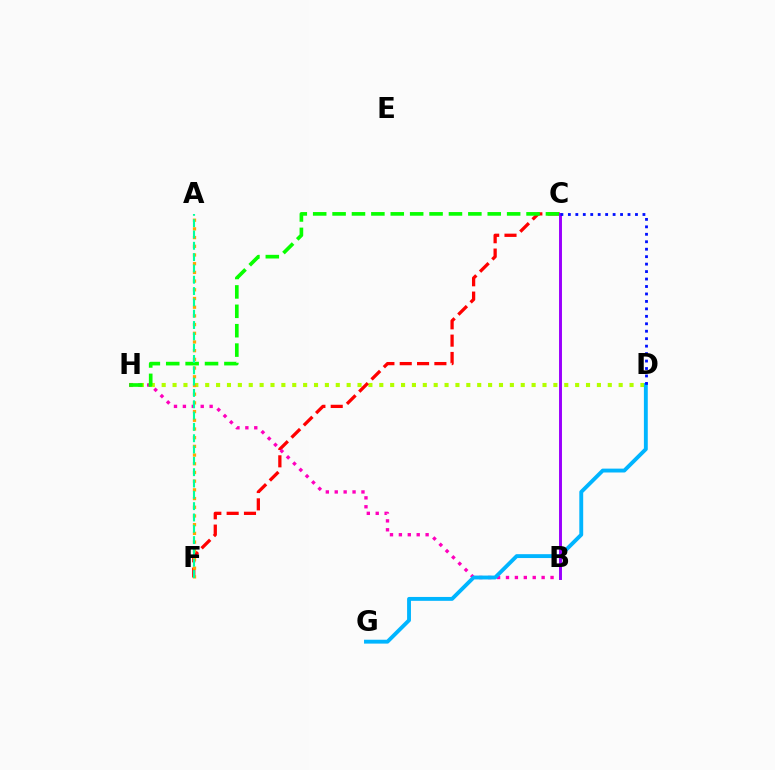{('D', 'H'): [{'color': '#b3ff00', 'line_style': 'dotted', 'thickness': 2.96}], ('C', 'F'): [{'color': '#ff0000', 'line_style': 'dashed', 'thickness': 2.35}], ('B', 'H'): [{'color': '#ff00bd', 'line_style': 'dotted', 'thickness': 2.42}], ('A', 'F'): [{'color': '#ffa500', 'line_style': 'dotted', 'thickness': 2.36}, {'color': '#00ff9d', 'line_style': 'dashed', 'thickness': 1.54}], ('C', 'H'): [{'color': '#08ff00', 'line_style': 'dashed', 'thickness': 2.63}], ('D', 'G'): [{'color': '#00b5ff', 'line_style': 'solid', 'thickness': 2.79}], ('B', 'C'): [{'color': '#9b00ff', 'line_style': 'solid', 'thickness': 2.12}], ('C', 'D'): [{'color': '#0010ff', 'line_style': 'dotted', 'thickness': 2.03}]}